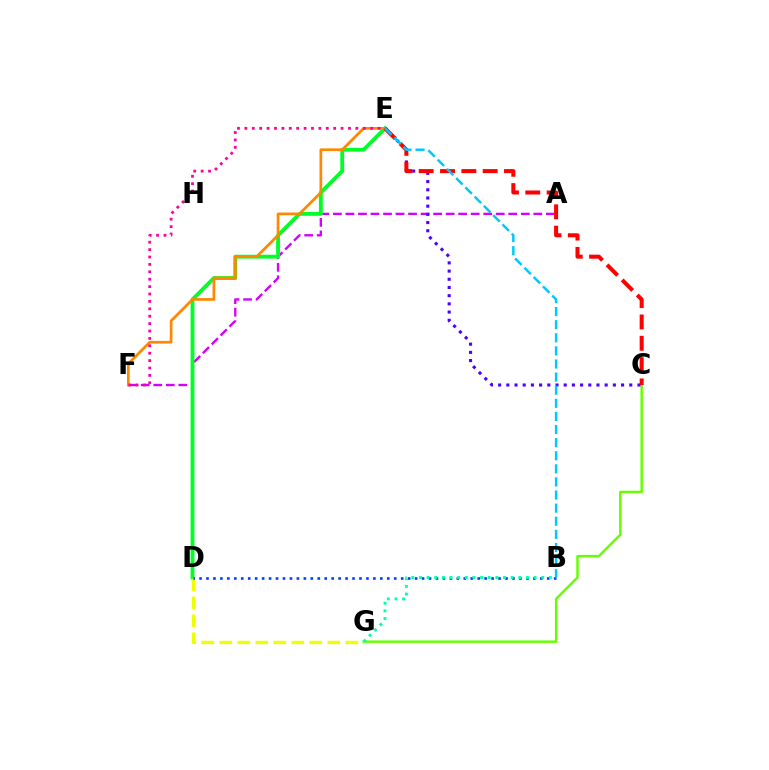{('A', 'F'): [{'color': '#d600ff', 'line_style': 'dashed', 'thickness': 1.7}], ('C', 'G'): [{'color': '#66ff00', 'line_style': 'solid', 'thickness': 1.77}], ('D', 'E'): [{'color': '#00ff27', 'line_style': 'solid', 'thickness': 2.76}], ('E', 'F'): [{'color': '#ff8800', 'line_style': 'solid', 'thickness': 1.95}, {'color': '#ff00a0', 'line_style': 'dotted', 'thickness': 2.01}], ('C', 'E'): [{'color': '#4f00ff', 'line_style': 'dotted', 'thickness': 2.23}, {'color': '#ff0000', 'line_style': 'dashed', 'thickness': 2.9}], ('D', 'G'): [{'color': '#eeff00', 'line_style': 'dashed', 'thickness': 2.45}], ('B', 'D'): [{'color': '#003fff', 'line_style': 'dotted', 'thickness': 1.89}], ('B', 'G'): [{'color': '#00ffaf', 'line_style': 'dotted', 'thickness': 2.08}], ('B', 'E'): [{'color': '#00c7ff', 'line_style': 'dashed', 'thickness': 1.78}]}